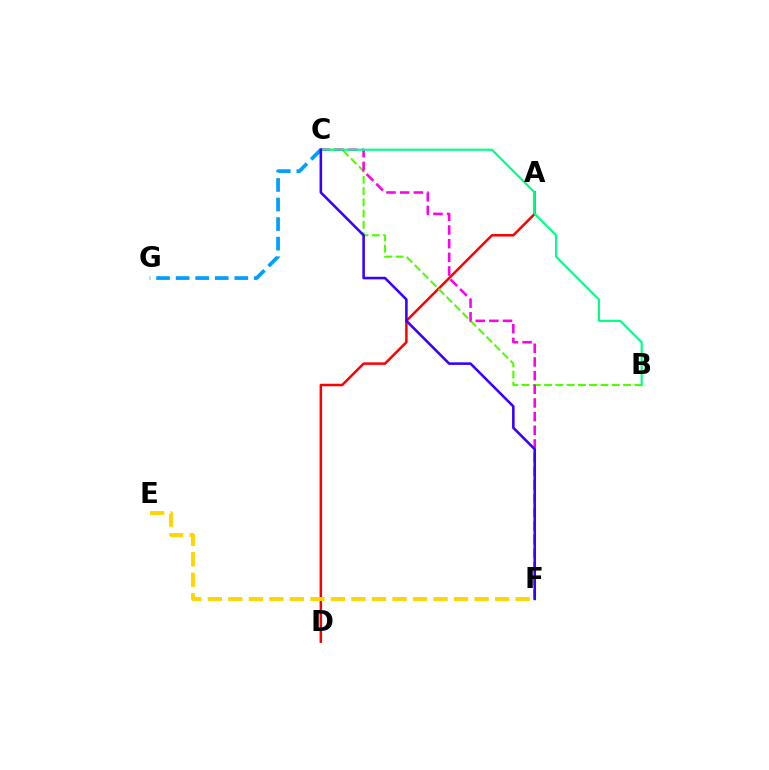{('A', 'D'): [{'color': '#ff0000', 'line_style': 'solid', 'thickness': 1.8}], ('C', 'G'): [{'color': '#009eff', 'line_style': 'dashed', 'thickness': 2.66}], ('E', 'F'): [{'color': '#ffd500', 'line_style': 'dashed', 'thickness': 2.79}], ('B', 'C'): [{'color': '#4fff00', 'line_style': 'dashed', 'thickness': 1.53}, {'color': '#00ff86', 'line_style': 'solid', 'thickness': 1.56}], ('C', 'F'): [{'color': '#ff00ed', 'line_style': 'dashed', 'thickness': 1.86}, {'color': '#3700ff', 'line_style': 'solid', 'thickness': 1.85}]}